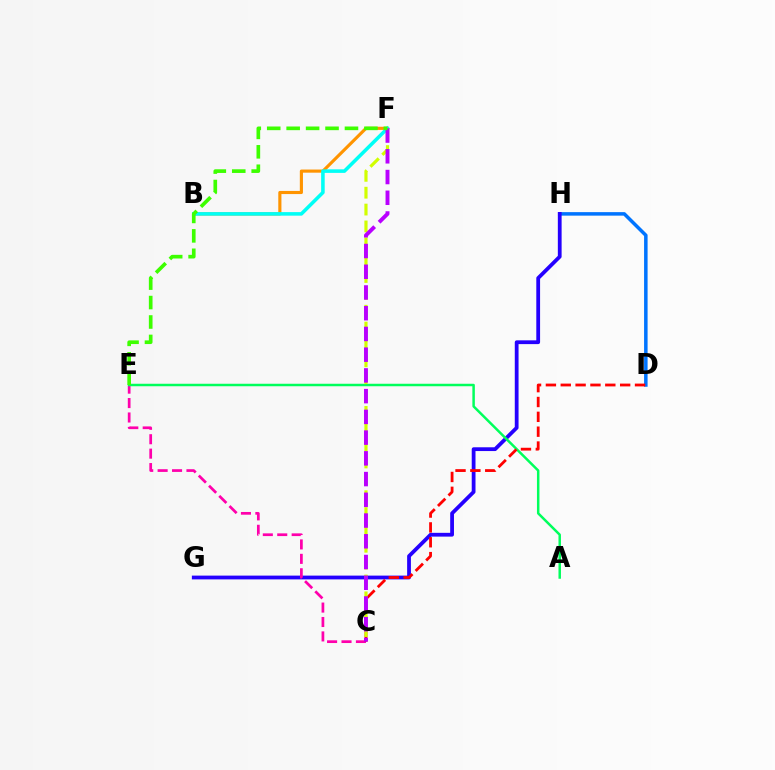{('D', 'H'): [{'color': '#0074ff', 'line_style': 'solid', 'thickness': 2.53}], ('G', 'H'): [{'color': '#2500ff', 'line_style': 'solid', 'thickness': 2.72}], ('B', 'F'): [{'color': '#ff9400', 'line_style': 'solid', 'thickness': 2.26}, {'color': '#00fff6', 'line_style': 'solid', 'thickness': 2.56}], ('C', 'E'): [{'color': '#ff00ac', 'line_style': 'dashed', 'thickness': 1.96}], ('A', 'E'): [{'color': '#00ff5c', 'line_style': 'solid', 'thickness': 1.79}], ('C', 'D'): [{'color': '#ff0000', 'line_style': 'dashed', 'thickness': 2.02}], ('C', 'F'): [{'color': '#d1ff00', 'line_style': 'dashed', 'thickness': 2.29}, {'color': '#b900ff', 'line_style': 'dashed', 'thickness': 2.82}], ('E', 'F'): [{'color': '#3dff00', 'line_style': 'dashed', 'thickness': 2.64}]}